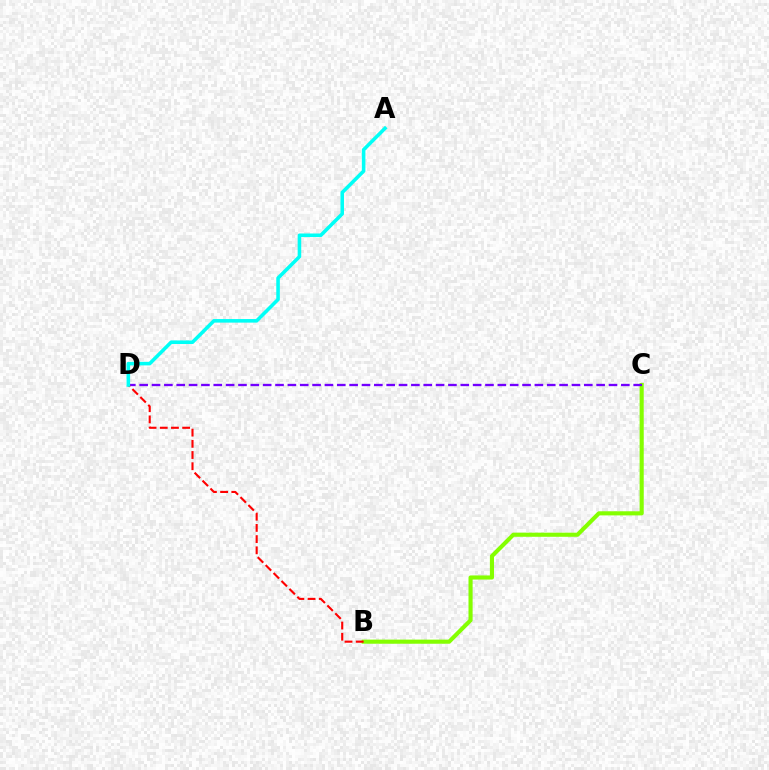{('B', 'C'): [{'color': '#84ff00', 'line_style': 'solid', 'thickness': 2.96}], ('C', 'D'): [{'color': '#7200ff', 'line_style': 'dashed', 'thickness': 1.68}], ('B', 'D'): [{'color': '#ff0000', 'line_style': 'dashed', 'thickness': 1.52}], ('A', 'D'): [{'color': '#00fff6', 'line_style': 'solid', 'thickness': 2.57}]}